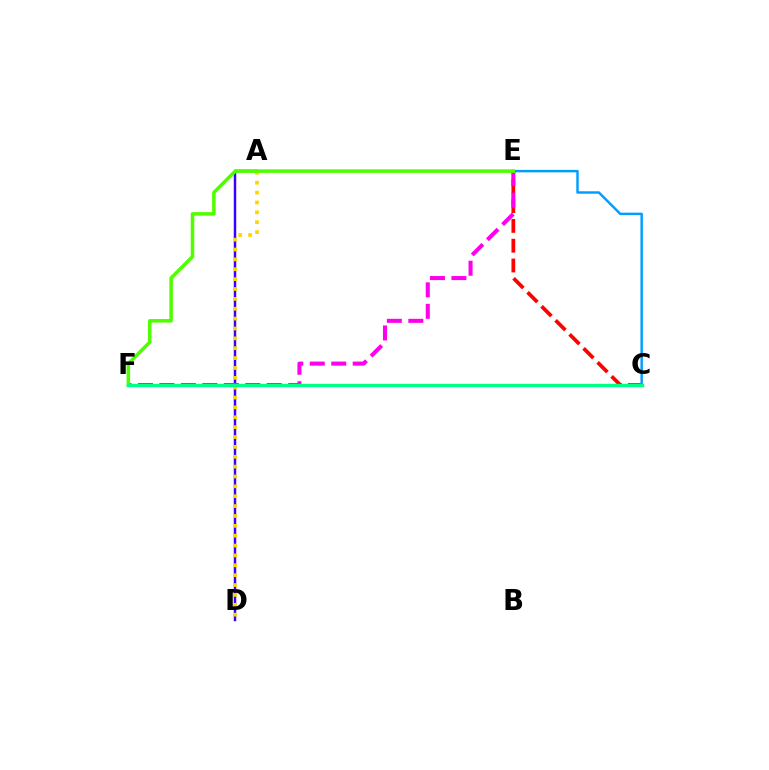{('A', 'D'): [{'color': '#3700ff', 'line_style': 'solid', 'thickness': 1.78}, {'color': '#ffd500', 'line_style': 'dotted', 'thickness': 2.68}], ('C', 'E'): [{'color': '#ff0000', 'line_style': 'dashed', 'thickness': 2.69}, {'color': '#009eff', 'line_style': 'solid', 'thickness': 1.77}], ('E', 'F'): [{'color': '#ff00ed', 'line_style': 'dashed', 'thickness': 2.92}, {'color': '#4fff00', 'line_style': 'solid', 'thickness': 2.54}], ('C', 'F'): [{'color': '#00ff86', 'line_style': 'solid', 'thickness': 2.42}]}